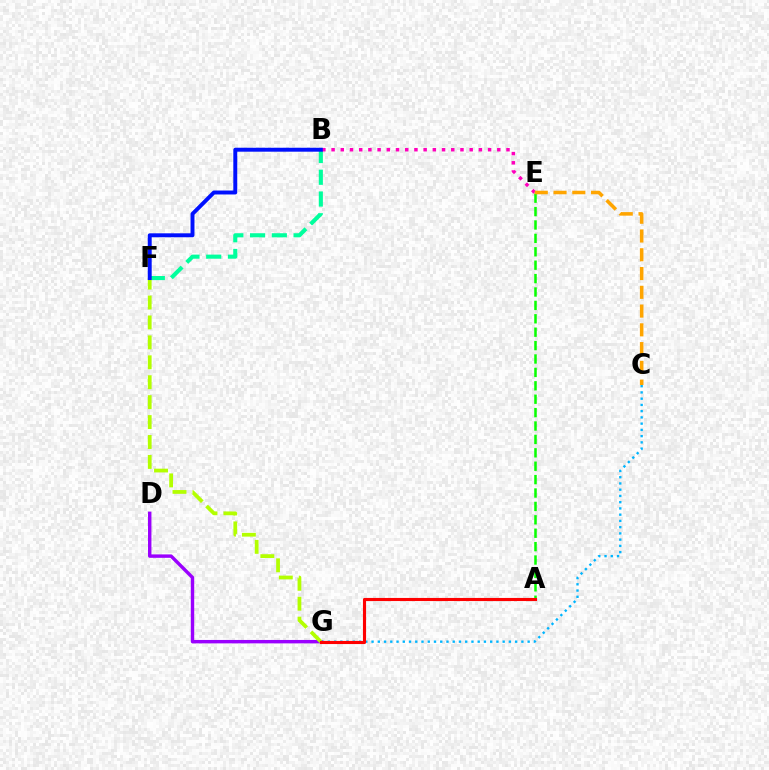{('C', 'G'): [{'color': '#00b5ff', 'line_style': 'dotted', 'thickness': 1.7}], ('B', 'F'): [{'color': '#00ff9d', 'line_style': 'dashed', 'thickness': 2.95}, {'color': '#0010ff', 'line_style': 'solid', 'thickness': 2.83}], ('D', 'G'): [{'color': '#9b00ff', 'line_style': 'solid', 'thickness': 2.46}], ('B', 'E'): [{'color': '#ff00bd', 'line_style': 'dotted', 'thickness': 2.5}], ('A', 'E'): [{'color': '#08ff00', 'line_style': 'dashed', 'thickness': 1.82}], ('F', 'G'): [{'color': '#b3ff00', 'line_style': 'dashed', 'thickness': 2.71}], ('C', 'E'): [{'color': '#ffa500', 'line_style': 'dashed', 'thickness': 2.55}], ('A', 'G'): [{'color': '#ff0000', 'line_style': 'solid', 'thickness': 2.24}]}